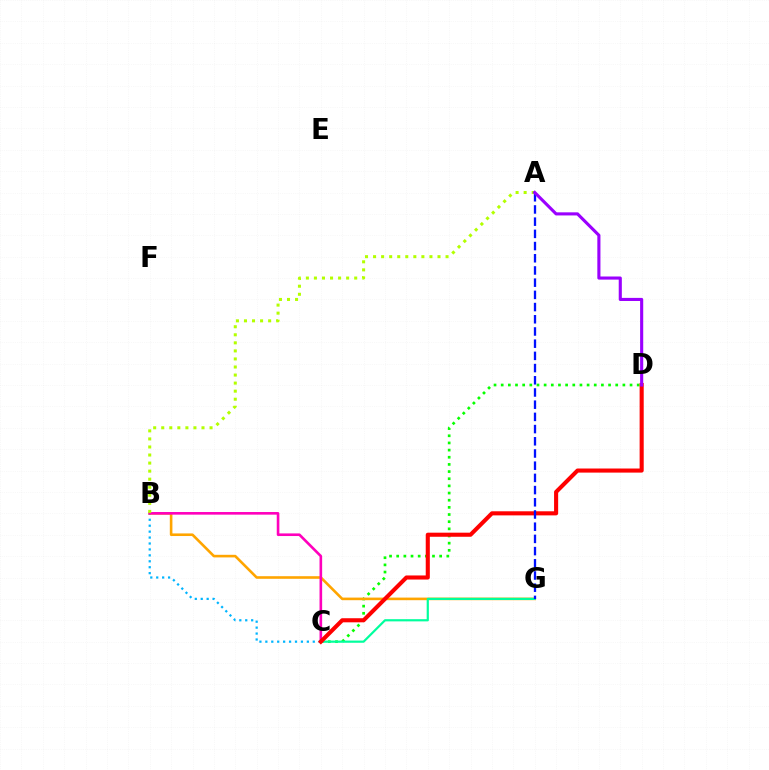{('B', 'C'): [{'color': '#00b5ff', 'line_style': 'dotted', 'thickness': 1.61}, {'color': '#ff00bd', 'line_style': 'solid', 'thickness': 1.89}], ('C', 'D'): [{'color': '#08ff00', 'line_style': 'dotted', 'thickness': 1.94}, {'color': '#ff0000', 'line_style': 'solid', 'thickness': 2.94}], ('B', 'G'): [{'color': '#ffa500', 'line_style': 'solid', 'thickness': 1.88}], ('C', 'G'): [{'color': '#00ff9d', 'line_style': 'solid', 'thickness': 1.58}], ('A', 'B'): [{'color': '#b3ff00', 'line_style': 'dotted', 'thickness': 2.19}], ('A', 'G'): [{'color': '#0010ff', 'line_style': 'dashed', 'thickness': 1.66}], ('A', 'D'): [{'color': '#9b00ff', 'line_style': 'solid', 'thickness': 2.24}]}